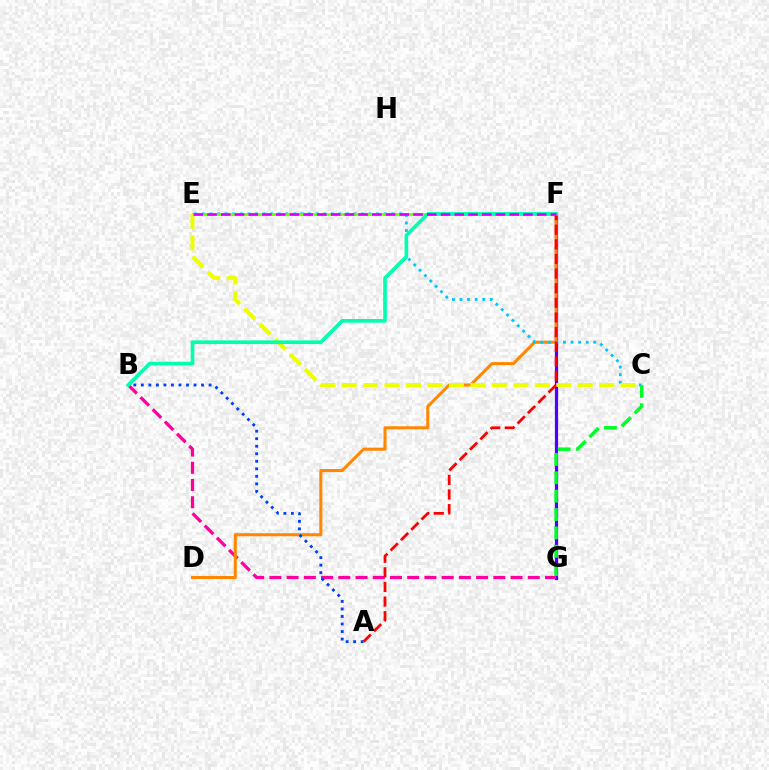{('F', 'G'): [{'color': '#4f00ff', 'line_style': 'solid', 'thickness': 2.32}], ('B', 'G'): [{'color': '#ff00a0', 'line_style': 'dashed', 'thickness': 2.34}], ('D', 'F'): [{'color': '#ff8800', 'line_style': 'solid', 'thickness': 2.2}], ('C', 'E'): [{'color': '#00c7ff', 'line_style': 'dotted', 'thickness': 2.06}, {'color': '#eeff00', 'line_style': 'dashed', 'thickness': 2.92}], ('A', 'B'): [{'color': '#003fff', 'line_style': 'dotted', 'thickness': 2.04}], ('E', 'F'): [{'color': '#66ff00', 'line_style': 'solid', 'thickness': 1.85}, {'color': '#d600ff', 'line_style': 'dashed', 'thickness': 1.87}], ('C', 'G'): [{'color': '#00ff27', 'line_style': 'dashed', 'thickness': 2.49}], ('A', 'F'): [{'color': '#ff0000', 'line_style': 'dashed', 'thickness': 1.99}], ('B', 'F'): [{'color': '#00ffaf', 'line_style': 'solid', 'thickness': 2.62}]}